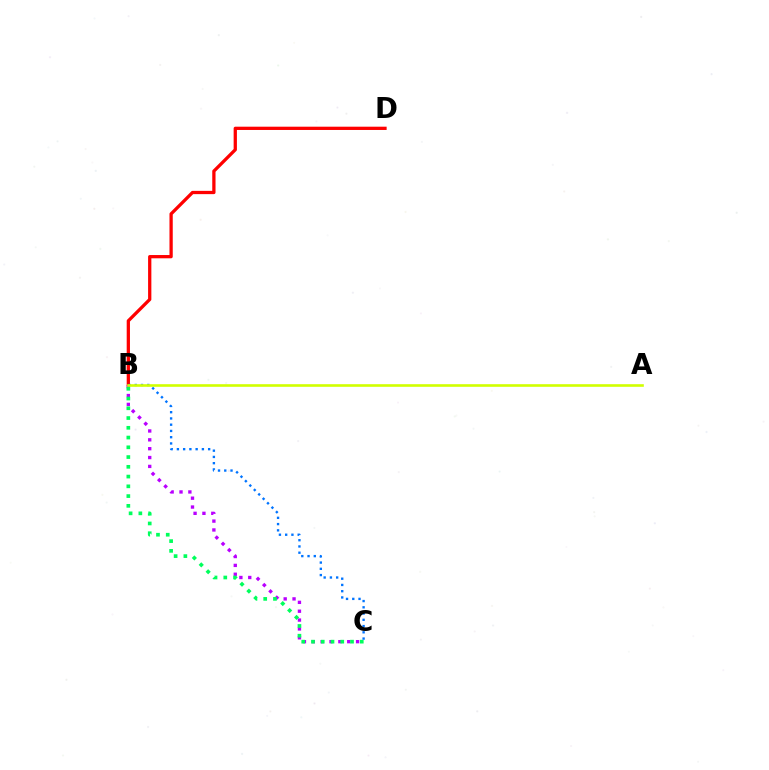{('B', 'D'): [{'color': '#ff0000', 'line_style': 'solid', 'thickness': 2.36}], ('B', 'C'): [{'color': '#b900ff', 'line_style': 'dotted', 'thickness': 2.41}, {'color': '#00ff5c', 'line_style': 'dotted', 'thickness': 2.65}, {'color': '#0074ff', 'line_style': 'dotted', 'thickness': 1.7}], ('A', 'B'): [{'color': '#d1ff00', 'line_style': 'solid', 'thickness': 1.88}]}